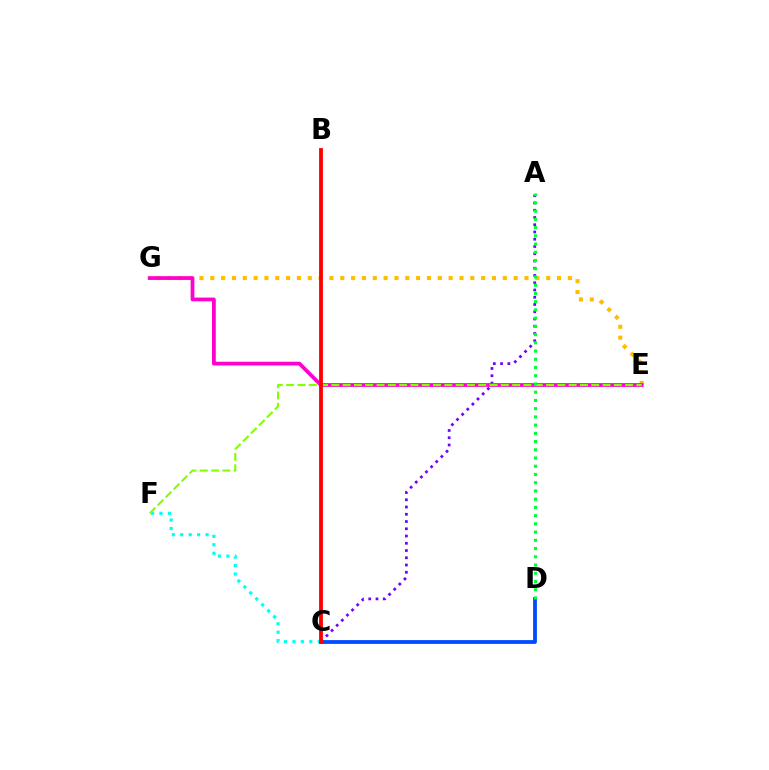{('E', 'G'): [{'color': '#ffbd00', 'line_style': 'dotted', 'thickness': 2.94}, {'color': '#ff00cf', 'line_style': 'solid', 'thickness': 2.71}], ('A', 'C'): [{'color': '#7200ff', 'line_style': 'dotted', 'thickness': 1.97}], ('C', 'D'): [{'color': '#004bff', 'line_style': 'solid', 'thickness': 2.73}], ('C', 'F'): [{'color': '#00fff6', 'line_style': 'dotted', 'thickness': 2.29}], ('E', 'F'): [{'color': '#84ff00', 'line_style': 'dashed', 'thickness': 1.54}], ('B', 'C'): [{'color': '#ff0000', 'line_style': 'solid', 'thickness': 2.75}], ('A', 'D'): [{'color': '#00ff39', 'line_style': 'dotted', 'thickness': 2.24}]}